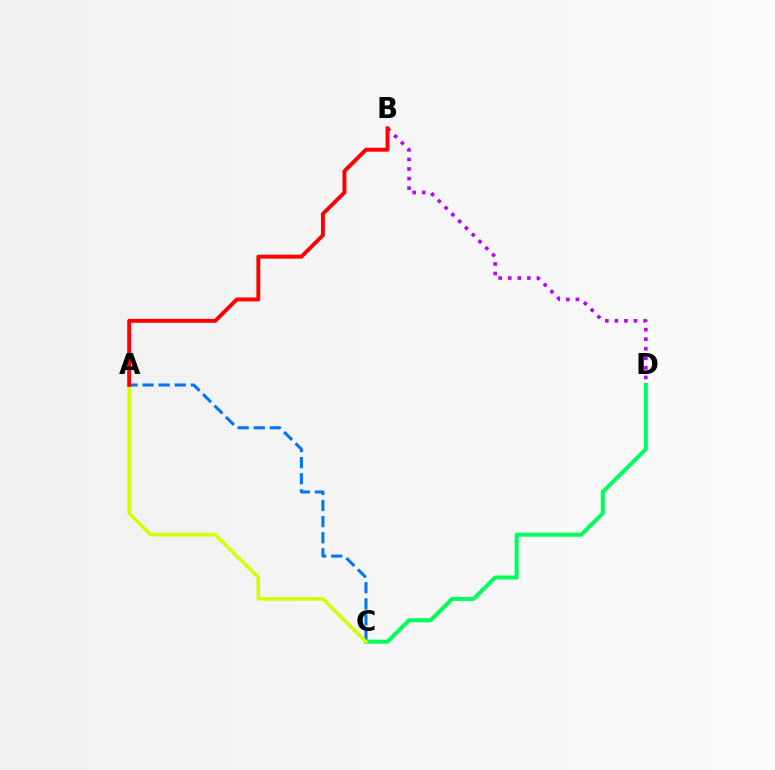{('C', 'D'): [{'color': '#00ff5c', 'line_style': 'solid', 'thickness': 2.91}], ('B', 'D'): [{'color': '#b900ff', 'line_style': 'dotted', 'thickness': 2.6}], ('A', 'C'): [{'color': '#0074ff', 'line_style': 'dashed', 'thickness': 2.19}, {'color': '#d1ff00', 'line_style': 'solid', 'thickness': 2.57}], ('A', 'B'): [{'color': '#ff0000', 'line_style': 'solid', 'thickness': 2.82}]}